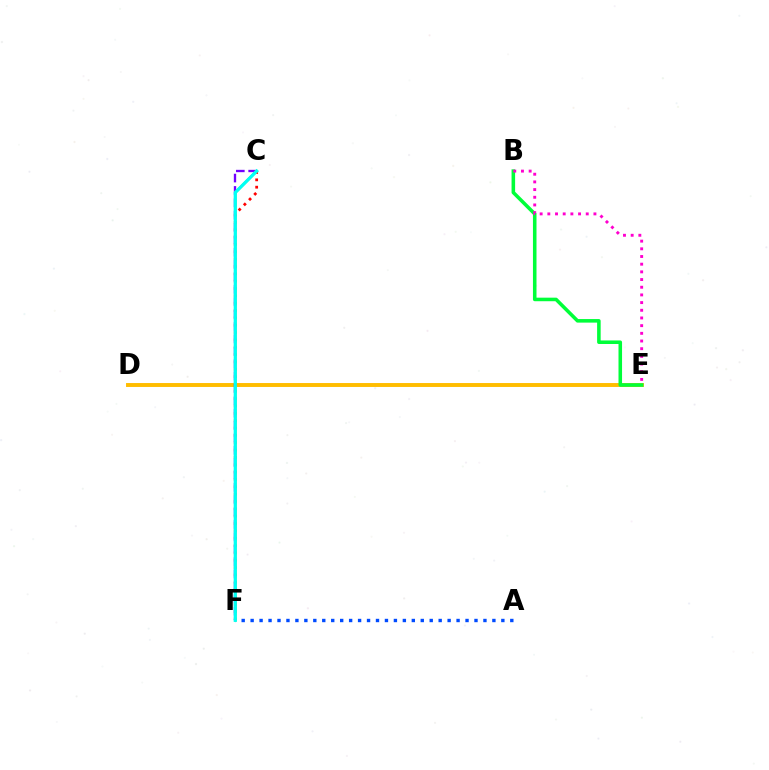{('D', 'E'): [{'color': '#ffbd00', 'line_style': 'solid', 'thickness': 2.82}], ('A', 'F'): [{'color': '#004bff', 'line_style': 'dotted', 'thickness': 2.43}], ('C', 'F'): [{'color': '#ff0000', 'line_style': 'dotted', 'thickness': 2.0}, {'color': '#7200ff', 'line_style': 'dashed', 'thickness': 1.68}, {'color': '#84ff00', 'line_style': 'solid', 'thickness': 1.83}, {'color': '#00fff6', 'line_style': 'solid', 'thickness': 2.32}], ('B', 'E'): [{'color': '#00ff39', 'line_style': 'solid', 'thickness': 2.56}, {'color': '#ff00cf', 'line_style': 'dotted', 'thickness': 2.09}]}